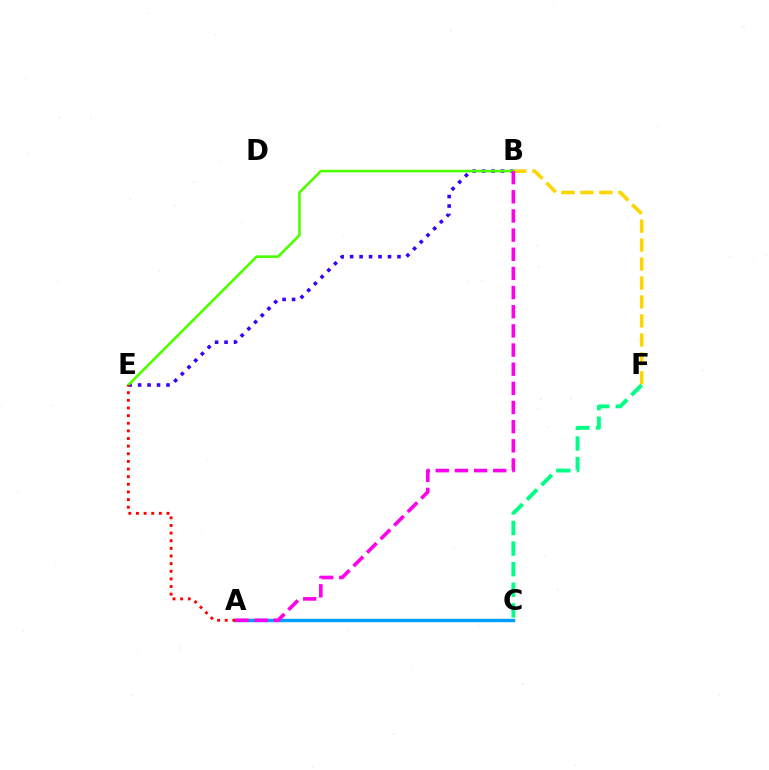{('B', 'E'): [{'color': '#3700ff', 'line_style': 'dotted', 'thickness': 2.57}, {'color': '#4fff00', 'line_style': 'solid', 'thickness': 1.9}], ('A', 'C'): [{'color': '#009eff', 'line_style': 'solid', 'thickness': 2.45}], ('B', 'F'): [{'color': '#ffd500', 'line_style': 'dashed', 'thickness': 2.58}], ('A', 'B'): [{'color': '#ff00ed', 'line_style': 'dashed', 'thickness': 2.6}], ('A', 'E'): [{'color': '#ff0000', 'line_style': 'dotted', 'thickness': 2.07}], ('C', 'F'): [{'color': '#00ff86', 'line_style': 'dashed', 'thickness': 2.8}]}